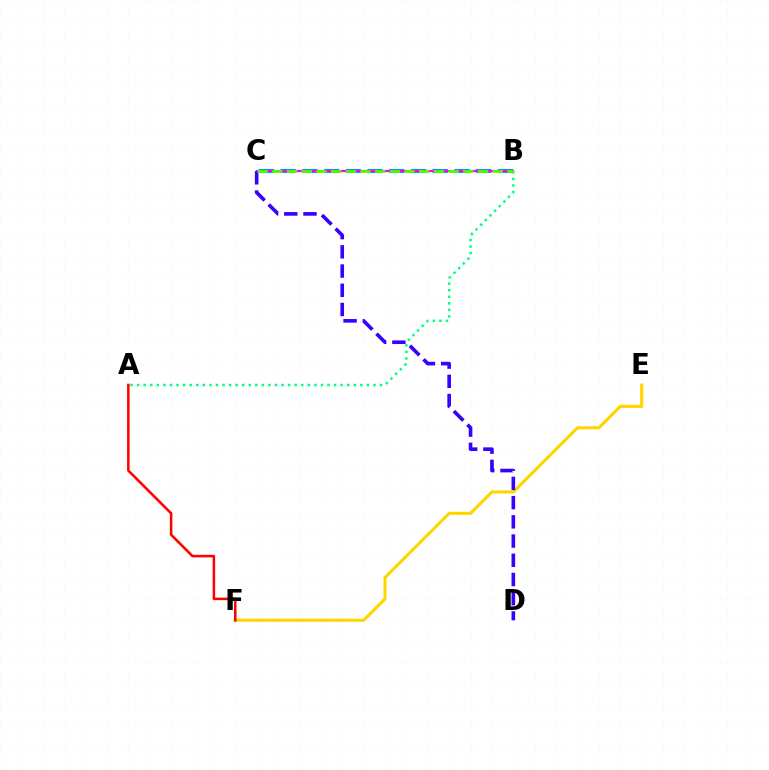{('B', 'C'): [{'color': '#009eff', 'line_style': 'dashed', 'thickness': 2.95}, {'color': '#ff00ed', 'line_style': 'solid', 'thickness': 1.58}, {'color': '#4fff00', 'line_style': 'dashed', 'thickness': 2.0}], ('E', 'F'): [{'color': '#ffd500', 'line_style': 'solid', 'thickness': 2.22}], ('A', 'F'): [{'color': '#ff0000', 'line_style': 'solid', 'thickness': 1.82}], ('C', 'D'): [{'color': '#3700ff', 'line_style': 'dashed', 'thickness': 2.61}], ('A', 'B'): [{'color': '#00ff86', 'line_style': 'dotted', 'thickness': 1.78}]}